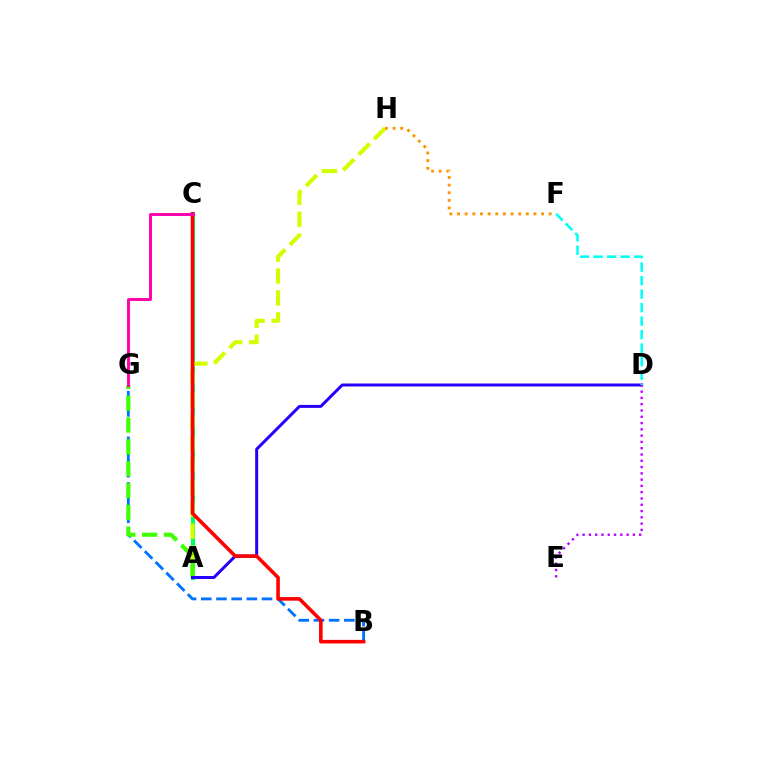{('A', 'C'): [{'color': '#00ff5c', 'line_style': 'solid', 'thickness': 2.91}], ('A', 'H'): [{'color': '#d1ff00', 'line_style': 'dashed', 'thickness': 2.97}], ('B', 'G'): [{'color': '#0074ff', 'line_style': 'dashed', 'thickness': 2.06}], ('A', 'G'): [{'color': '#3dff00', 'line_style': 'dashed', 'thickness': 2.97}], ('A', 'D'): [{'color': '#2500ff', 'line_style': 'solid', 'thickness': 2.15}], ('D', 'F'): [{'color': '#00fff6', 'line_style': 'dashed', 'thickness': 1.83}], ('D', 'E'): [{'color': '#b900ff', 'line_style': 'dotted', 'thickness': 1.71}], ('B', 'C'): [{'color': '#ff0000', 'line_style': 'solid', 'thickness': 2.58}], ('F', 'H'): [{'color': '#ff9400', 'line_style': 'dotted', 'thickness': 2.08}], ('C', 'G'): [{'color': '#ff00ac', 'line_style': 'solid', 'thickness': 2.1}]}